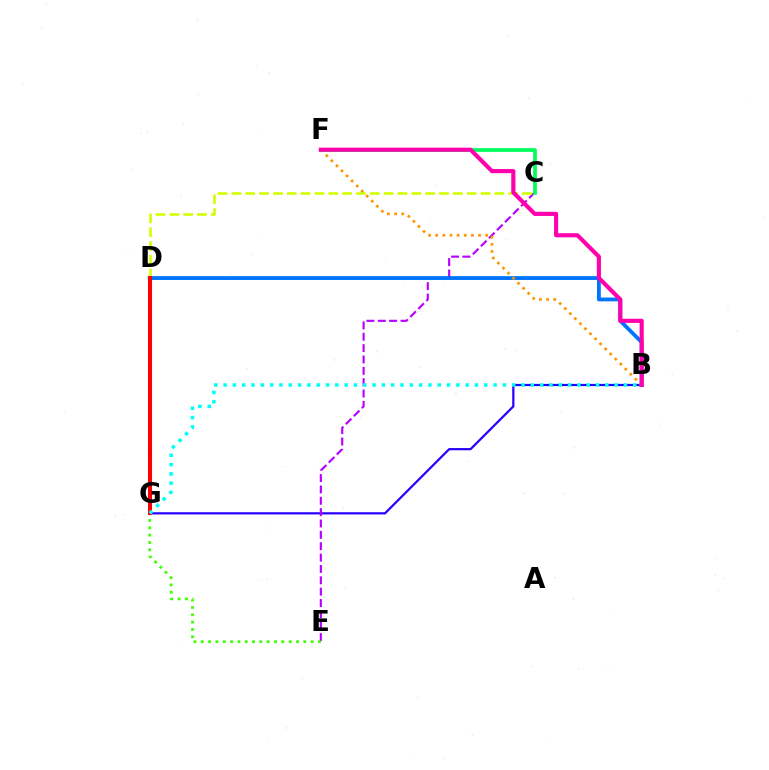{('B', 'G'): [{'color': '#2500ff', 'line_style': 'solid', 'thickness': 1.59}, {'color': '#00fff6', 'line_style': 'dotted', 'thickness': 2.53}], ('C', 'E'): [{'color': '#b900ff', 'line_style': 'dashed', 'thickness': 1.54}], ('B', 'D'): [{'color': '#0074ff', 'line_style': 'solid', 'thickness': 2.75}], ('E', 'G'): [{'color': '#3dff00', 'line_style': 'dotted', 'thickness': 1.99}], ('C', 'D'): [{'color': '#d1ff00', 'line_style': 'dashed', 'thickness': 1.88}], ('B', 'F'): [{'color': '#ff9400', 'line_style': 'dotted', 'thickness': 1.94}, {'color': '#ff00ac', 'line_style': 'solid', 'thickness': 2.97}], ('C', 'F'): [{'color': '#00ff5c', 'line_style': 'solid', 'thickness': 2.68}], ('D', 'G'): [{'color': '#ff0000', 'line_style': 'solid', 'thickness': 2.91}]}